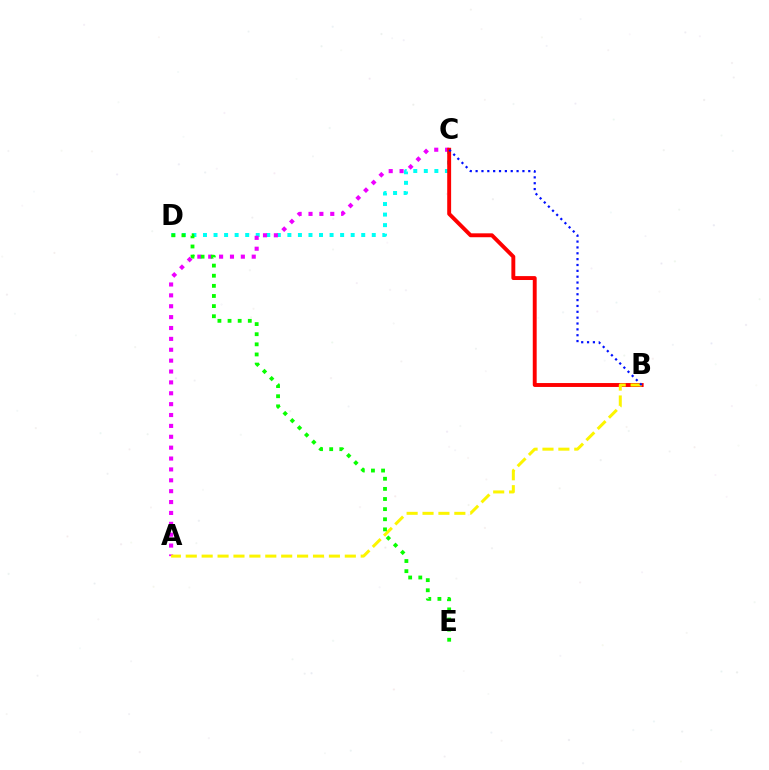{('C', 'D'): [{'color': '#00fff6', 'line_style': 'dotted', 'thickness': 2.87}], ('A', 'C'): [{'color': '#ee00ff', 'line_style': 'dotted', 'thickness': 2.96}], ('B', 'C'): [{'color': '#ff0000', 'line_style': 'solid', 'thickness': 2.81}, {'color': '#0010ff', 'line_style': 'dotted', 'thickness': 1.59}], ('A', 'B'): [{'color': '#fcf500', 'line_style': 'dashed', 'thickness': 2.16}], ('D', 'E'): [{'color': '#08ff00', 'line_style': 'dotted', 'thickness': 2.75}]}